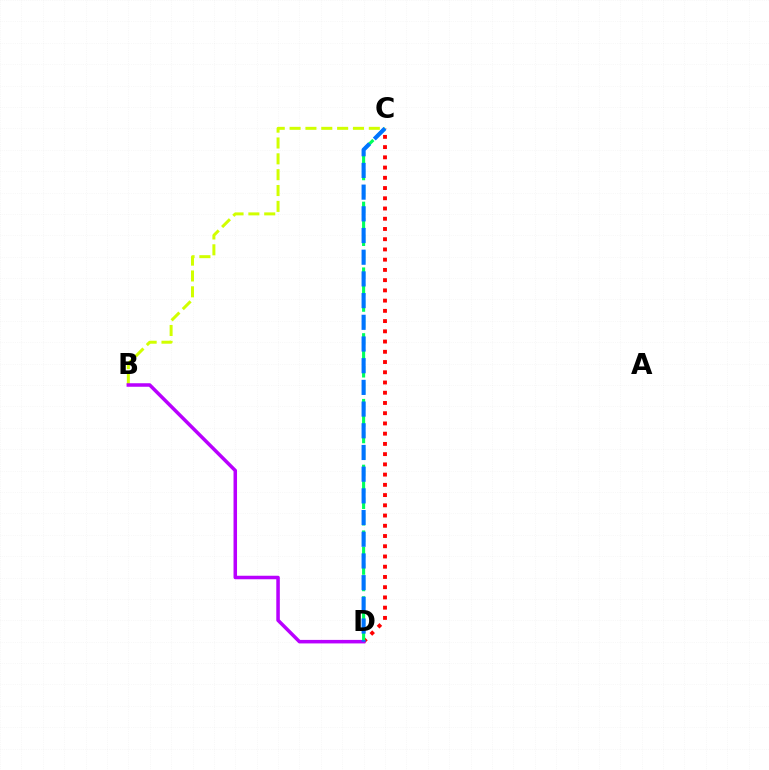{('B', 'C'): [{'color': '#d1ff00', 'line_style': 'dashed', 'thickness': 2.15}], ('C', 'D'): [{'color': '#ff0000', 'line_style': 'dotted', 'thickness': 2.78}, {'color': '#00ff5c', 'line_style': 'dashed', 'thickness': 2.23}, {'color': '#0074ff', 'line_style': 'dashed', 'thickness': 2.95}], ('B', 'D'): [{'color': '#b900ff', 'line_style': 'solid', 'thickness': 2.53}]}